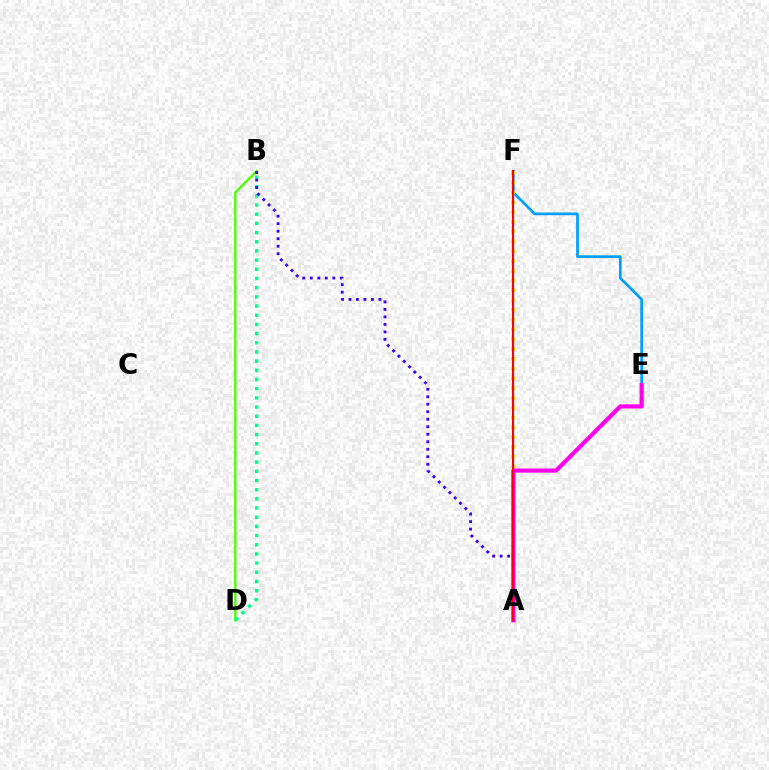{('E', 'F'): [{'color': '#009eff', 'line_style': 'solid', 'thickness': 1.95}], ('B', 'D'): [{'color': '#4fff00', 'line_style': 'solid', 'thickness': 1.68}, {'color': '#00ff86', 'line_style': 'dotted', 'thickness': 2.49}], ('A', 'F'): [{'color': '#ffd500', 'line_style': 'dotted', 'thickness': 2.66}, {'color': '#ff0000', 'line_style': 'solid', 'thickness': 1.51}], ('A', 'B'): [{'color': '#3700ff', 'line_style': 'dotted', 'thickness': 2.04}], ('A', 'E'): [{'color': '#ff00ed', 'line_style': 'solid', 'thickness': 3.0}]}